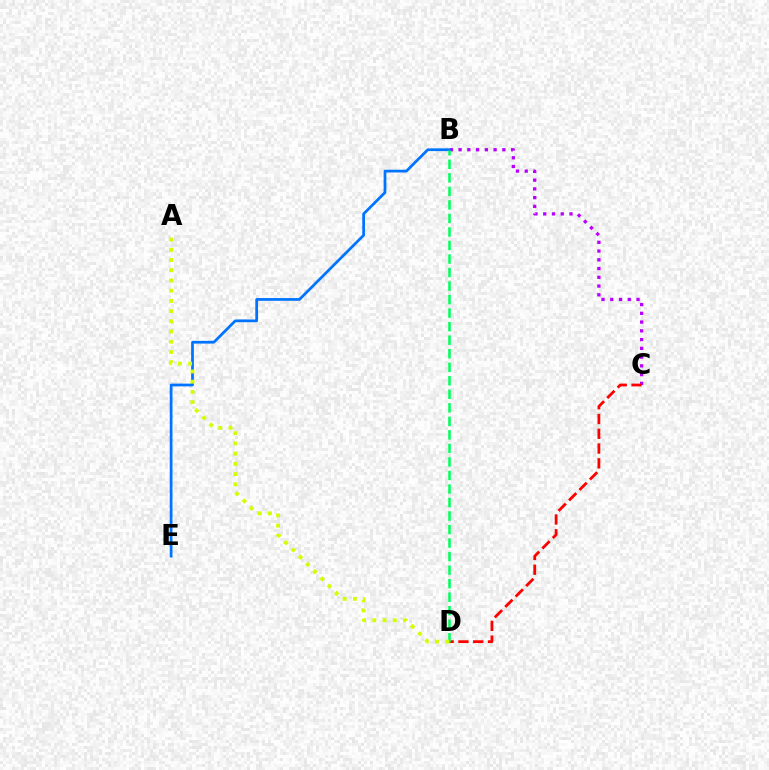{('B', 'C'): [{'color': '#b900ff', 'line_style': 'dotted', 'thickness': 2.38}], ('C', 'D'): [{'color': '#ff0000', 'line_style': 'dashed', 'thickness': 2.01}], ('B', 'E'): [{'color': '#0074ff', 'line_style': 'solid', 'thickness': 1.97}], ('B', 'D'): [{'color': '#00ff5c', 'line_style': 'dashed', 'thickness': 1.84}], ('A', 'D'): [{'color': '#d1ff00', 'line_style': 'dotted', 'thickness': 2.78}]}